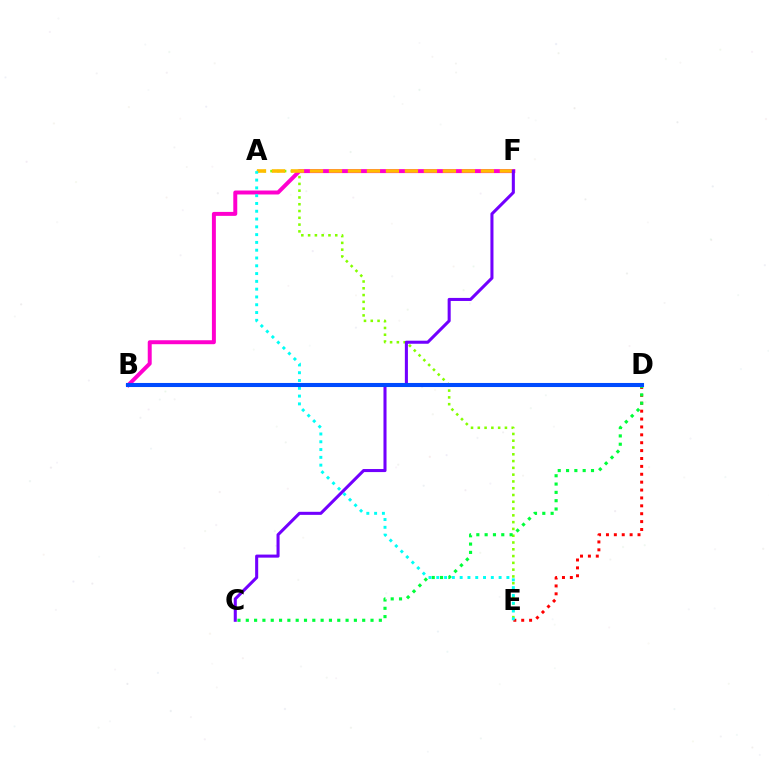{('D', 'E'): [{'color': '#ff0000', 'line_style': 'dotted', 'thickness': 2.14}], ('A', 'E'): [{'color': '#84ff00', 'line_style': 'dotted', 'thickness': 1.84}, {'color': '#00fff6', 'line_style': 'dotted', 'thickness': 2.12}], ('B', 'F'): [{'color': '#ff00cf', 'line_style': 'solid', 'thickness': 2.85}], ('C', 'D'): [{'color': '#00ff39', 'line_style': 'dotted', 'thickness': 2.26}], ('A', 'F'): [{'color': '#ffbd00', 'line_style': 'dashed', 'thickness': 2.58}], ('C', 'F'): [{'color': '#7200ff', 'line_style': 'solid', 'thickness': 2.2}], ('B', 'D'): [{'color': '#004bff', 'line_style': 'solid', 'thickness': 2.93}]}